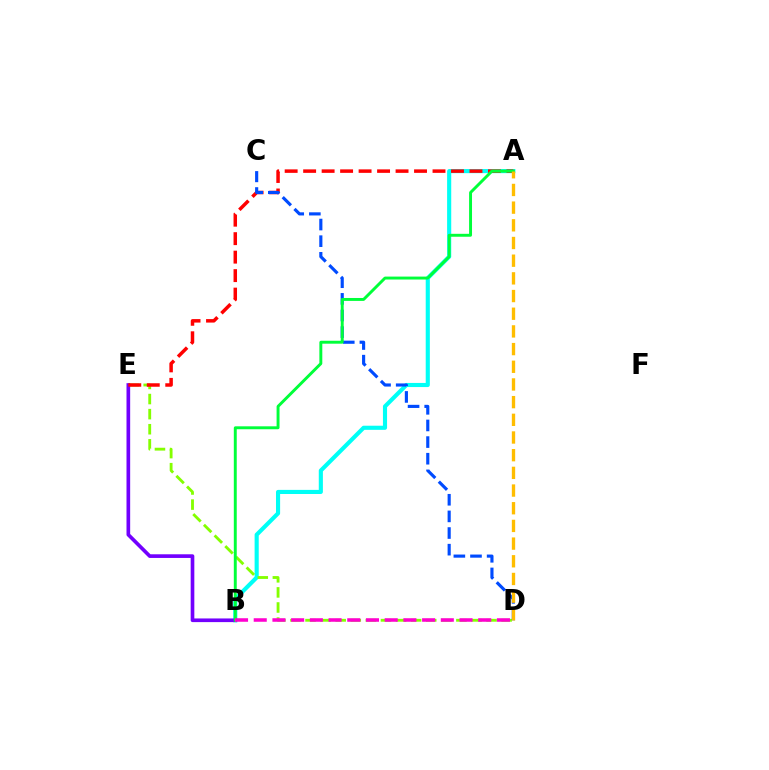{('A', 'B'): [{'color': '#00fff6', 'line_style': 'solid', 'thickness': 2.96}, {'color': '#00ff39', 'line_style': 'solid', 'thickness': 2.11}], ('D', 'E'): [{'color': '#84ff00', 'line_style': 'dashed', 'thickness': 2.05}], ('B', 'E'): [{'color': '#7200ff', 'line_style': 'solid', 'thickness': 2.63}], ('A', 'E'): [{'color': '#ff0000', 'line_style': 'dashed', 'thickness': 2.51}], ('C', 'D'): [{'color': '#004bff', 'line_style': 'dashed', 'thickness': 2.26}], ('A', 'D'): [{'color': '#ffbd00', 'line_style': 'dashed', 'thickness': 2.4}], ('B', 'D'): [{'color': '#ff00cf', 'line_style': 'dashed', 'thickness': 2.54}]}